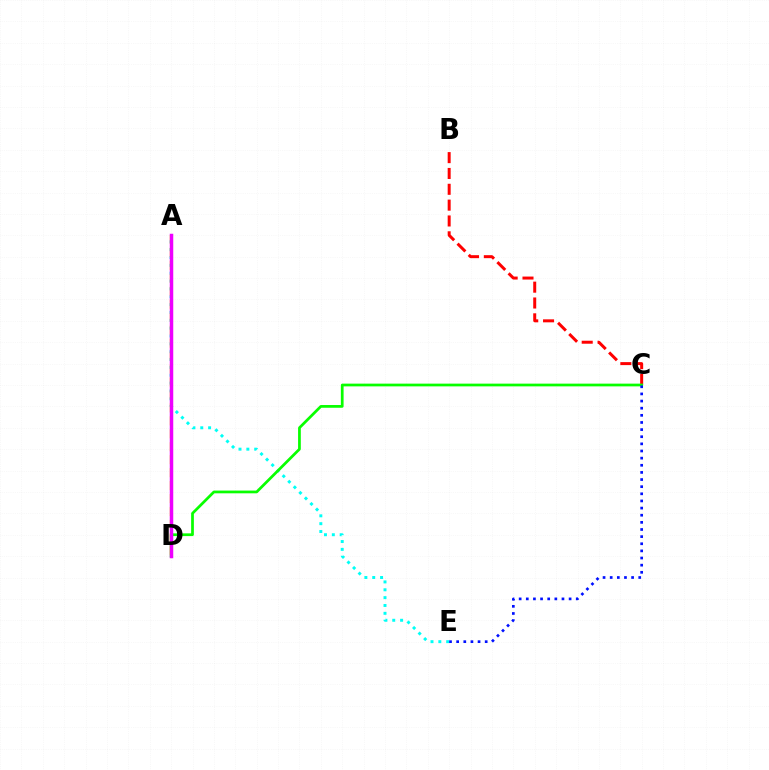{('A', 'E'): [{'color': '#00fff6', 'line_style': 'dotted', 'thickness': 2.13}], ('B', 'C'): [{'color': '#ff0000', 'line_style': 'dashed', 'thickness': 2.15}], ('C', 'D'): [{'color': '#08ff00', 'line_style': 'solid', 'thickness': 1.97}], ('A', 'D'): [{'color': '#fcf500', 'line_style': 'dashed', 'thickness': 1.76}, {'color': '#ee00ff', 'line_style': 'solid', 'thickness': 2.51}], ('C', 'E'): [{'color': '#0010ff', 'line_style': 'dotted', 'thickness': 1.94}]}